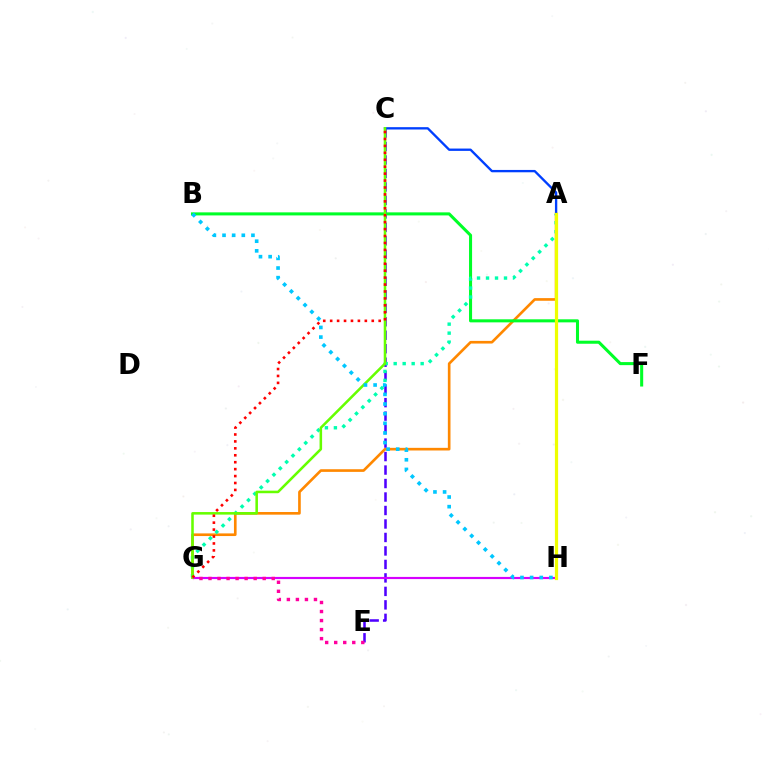{('A', 'G'): [{'color': '#ff8800', 'line_style': 'solid', 'thickness': 1.91}, {'color': '#00ffaf', 'line_style': 'dotted', 'thickness': 2.44}], ('C', 'E'): [{'color': '#4f00ff', 'line_style': 'dashed', 'thickness': 1.83}], ('B', 'F'): [{'color': '#00ff27', 'line_style': 'solid', 'thickness': 2.2}], ('G', 'H'): [{'color': '#d600ff', 'line_style': 'solid', 'thickness': 1.56}], ('A', 'C'): [{'color': '#003fff', 'line_style': 'solid', 'thickness': 1.68}], ('C', 'G'): [{'color': '#66ff00', 'line_style': 'solid', 'thickness': 1.84}, {'color': '#ff0000', 'line_style': 'dotted', 'thickness': 1.88}], ('A', 'H'): [{'color': '#eeff00', 'line_style': 'solid', 'thickness': 2.32}], ('B', 'H'): [{'color': '#00c7ff', 'line_style': 'dotted', 'thickness': 2.62}], ('E', 'G'): [{'color': '#ff00a0', 'line_style': 'dotted', 'thickness': 2.45}]}